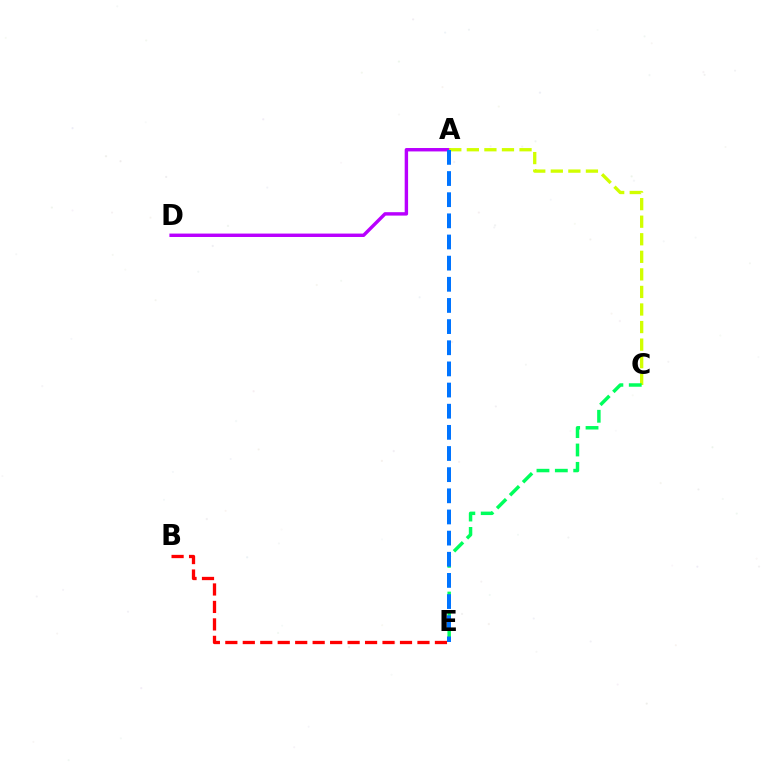{('A', 'D'): [{'color': '#b900ff', 'line_style': 'solid', 'thickness': 2.46}], ('A', 'C'): [{'color': '#d1ff00', 'line_style': 'dashed', 'thickness': 2.39}], ('B', 'E'): [{'color': '#ff0000', 'line_style': 'dashed', 'thickness': 2.37}], ('C', 'E'): [{'color': '#00ff5c', 'line_style': 'dashed', 'thickness': 2.5}], ('A', 'E'): [{'color': '#0074ff', 'line_style': 'dashed', 'thickness': 2.87}]}